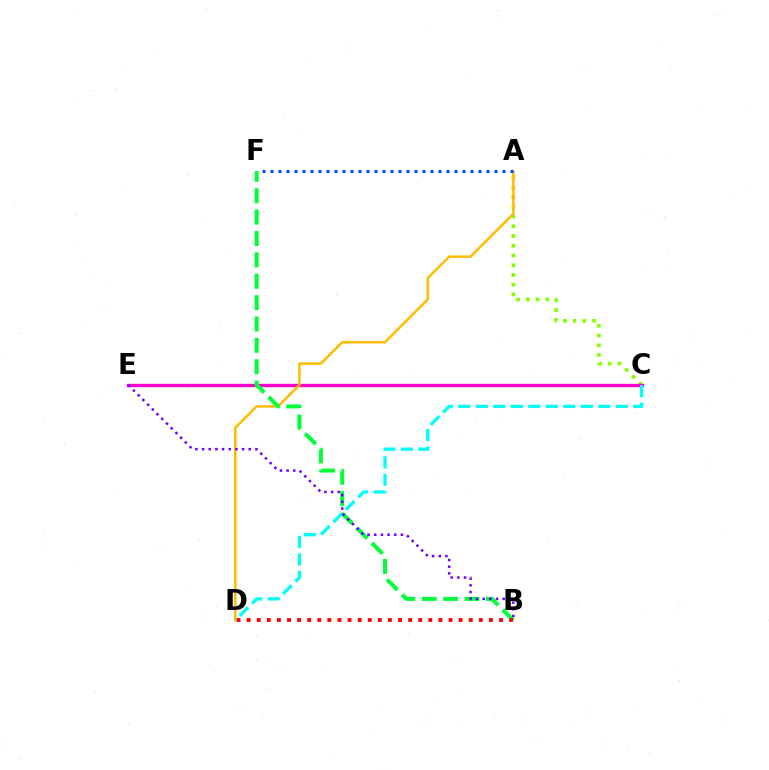{('A', 'C'): [{'color': '#84ff00', 'line_style': 'dotted', 'thickness': 2.65}], ('C', 'E'): [{'color': '#ff00cf', 'line_style': 'solid', 'thickness': 2.41}], ('A', 'D'): [{'color': '#ffbd00', 'line_style': 'solid', 'thickness': 1.82}], ('A', 'F'): [{'color': '#004bff', 'line_style': 'dotted', 'thickness': 2.17}], ('B', 'F'): [{'color': '#00ff39', 'line_style': 'dashed', 'thickness': 2.9}], ('B', 'D'): [{'color': '#ff0000', 'line_style': 'dotted', 'thickness': 2.74}], ('C', 'D'): [{'color': '#00fff6', 'line_style': 'dashed', 'thickness': 2.38}], ('B', 'E'): [{'color': '#7200ff', 'line_style': 'dotted', 'thickness': 1.81}]}